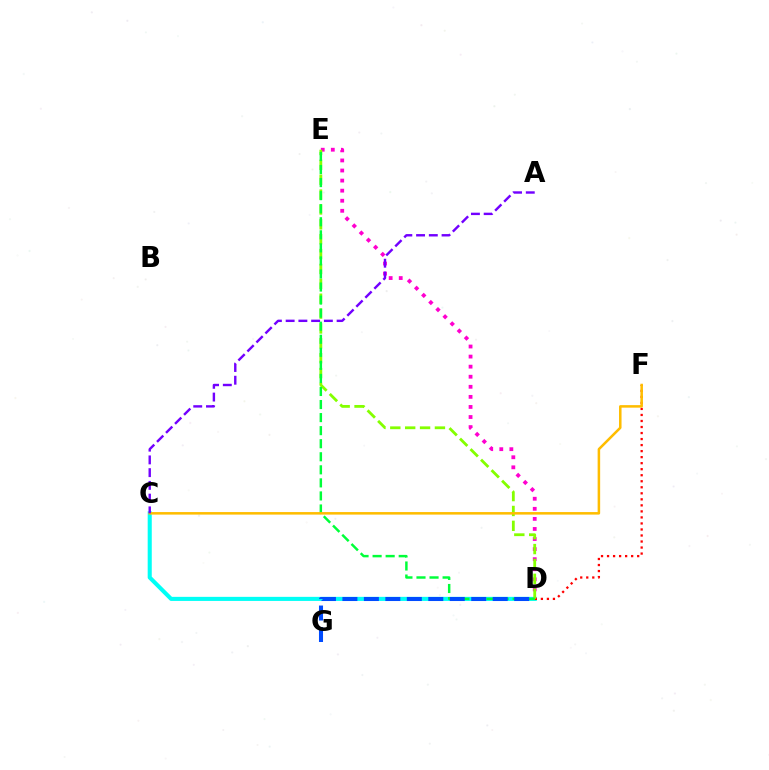{('C', 'D'): [{'color': '#00fff6', 'line_style': 'solid', 'thickness': 2.94}], ('D', 'E'): [{'color': '#ff00cf', 'line_style': 'dotted', 'thickness': 2.74}, {'color': '#84ff00', 'line_style': 'dashed', 'thickness': 2.02}, {'color': '#00ff39', 'line_style': 'dashed', 'thickness': 1.77}], ('D', 'F'): [{'color': '#ff0000', 'line_style': 'dotted', 'thickness': 1.64}], ('C', 'F'): [{'color': '#ffbd00', 'line_style': 'solid', 'thickness': 1.82}], ('D', 'G'): [{'color': '#004bff', 'line_style': 'dashed', 'thickness': 2.92}], ('A', 'C'): [{'color': '#7200ff', 'line_style': 'dashed', 'thickness': 1.73}]}